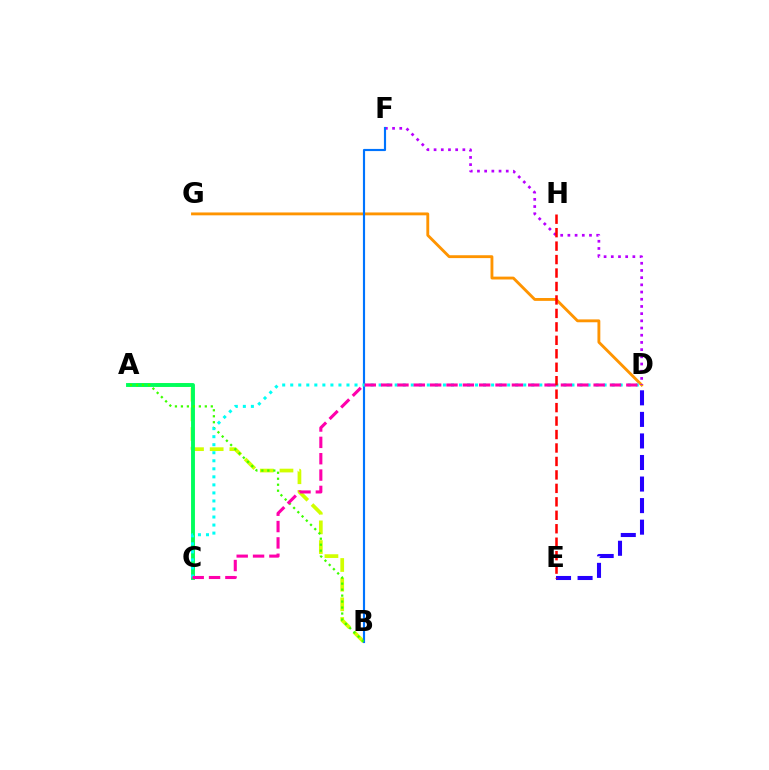{('D', 'G'): [{'color': '#ff9400', 'line_style': 'solid', 'thickness': 2.06}], ('A', 'B'): [{'color': '#d1ff00', 'line_style': 'dashed', 'thickness': 2.67}, {'color': '#3dff00', 'line_style': 'dotted', 'thickness': 1.62}], ('D', 'F'): [{'color': '#b900ff', 'line_style': 'dotted', 'thickness': 1.96}], ('B', 'F'): [{'color': '#0074ff', 'line_style': 'solid', 'thickness': 1.55}], ('D', 'E'): [{'color': '#2500ff', 'line_style': 'dashed', 'thickness': 2.93}], ('A', 'C'): [{'color': '#00ff5c', 'line_style': 'solid', 'thickness': 2.8}], ('C', 'D'): [{'color': '#00fff6', 'line_style': 'dotted', 'thickness': 2.18}, {'color': '#ff00ac', 'line_style': 'dashed', 'thickness': 2.22}], ('E', 'H'): [{'color': '#ff0000', 'line_style': 'dashed', 'thickness': 1.83}]}